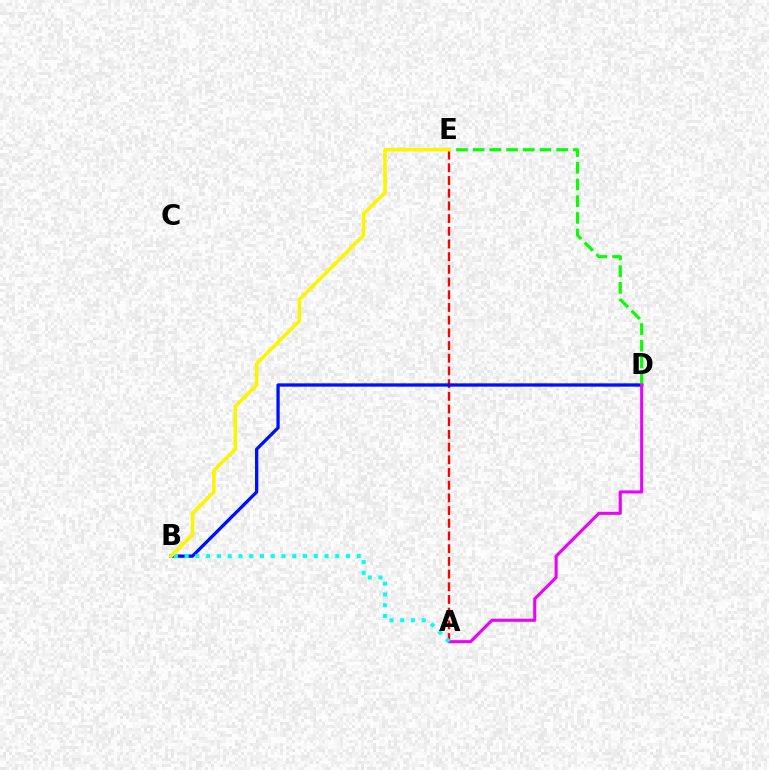{('A', 'E'): [{'color': '#ff0000', 'line_style': 'dashed', 'thickness': 1.72}], ('B', 'D'): [{'color': '#0010ff', 'line_style': 'solid', 'thickness': 2.38}], ('D', 'E'): [{'color': '#08ff00', 'line_style': 'dashed', 'thickness': 2.27}], ('A', 'D'): [{'color': '#ee00ff', 'line_style': 'solid', 'thickness': 2.21}], ('A', 'B'): [{'color': '#00fff6', 'line_style': 'dotted', 'thickness': 2.92}], ('B', 'E'): [{'color': '#fcf500', 'line_style': 'solid', 'thickness': 2.56}]}